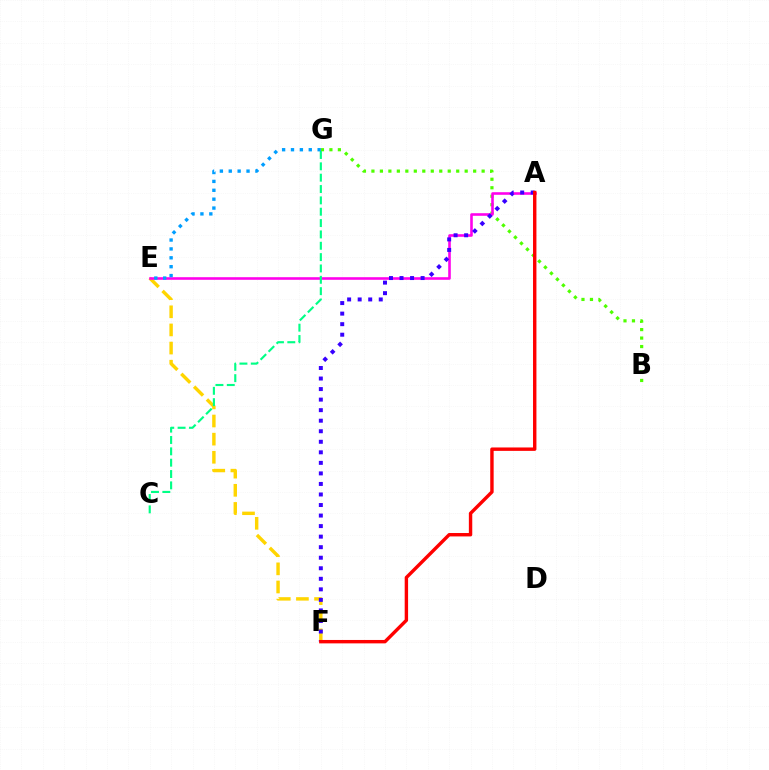{('E', 'F'): [{'color': '#ffd500', 'line_style': 'dashed', 'thickness': 2.46}], ('B', 'G'): [{'color': '#4fff00', 'line_style': 'dotted', 'thickness': 2.3}], ('A', 'E'): [{'color': '#ff00ed', 'line_style': 'solid', 'thickness': 1.87}], ('A', 'F'): [{'color': '#3700ff', 'line_style': 'dotted', 'thickness': 2.86}, {'color': '#ff0000', 'line_style': 'solid', 'thickness': 2.45}], ('C', 'G'): [{'color': '#00ff86', 'line_style': 'dashed', 'thickness': 1.54}], ('E', 'G'): [{'color': '#009eff', 'line_style': 'dotted', 'thickness': 2.41}]}